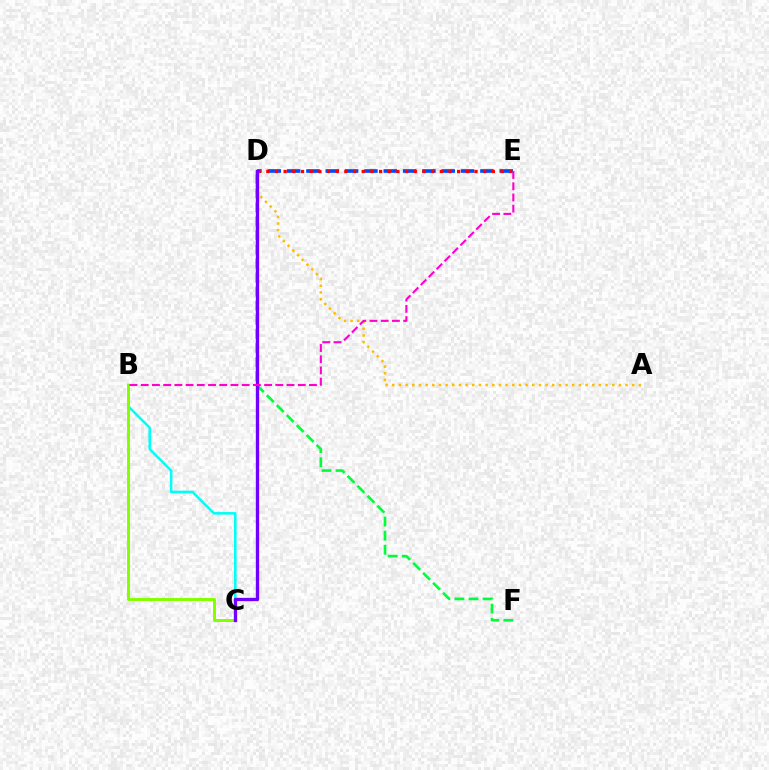{('D', 'E'): [{'color': '#004bff', 'line_style': 'dashed', 'thickness': 2.63}, {'color': '#ff0000', 'line_style': 'dotted', 'thickness': 2.36}], ('B', 'C'): [{'color': '#00fff6', 'line_style': 'solid', 'thickness': 1.85}, {'color': '#84ff00', 'line_style': 'solid', 'thickness': 2.12}], ('A', 'D'): [{'color': '#ffbd00', 'line_style': 'dotted', 'thickness': 1.81}], ('D', 'F'): [{'color': '#00ff39', 'line_style': 'dashed', 'thickness': 1.91}], ('C', 'D'): [{'color': '#7200ff', 'line_style': 'solid', 'thickness': 2.41}], ('B', 'E'): [{'color': '#ff00cf', 'line_style': 'dashed', 'thickness': 1.52}]}